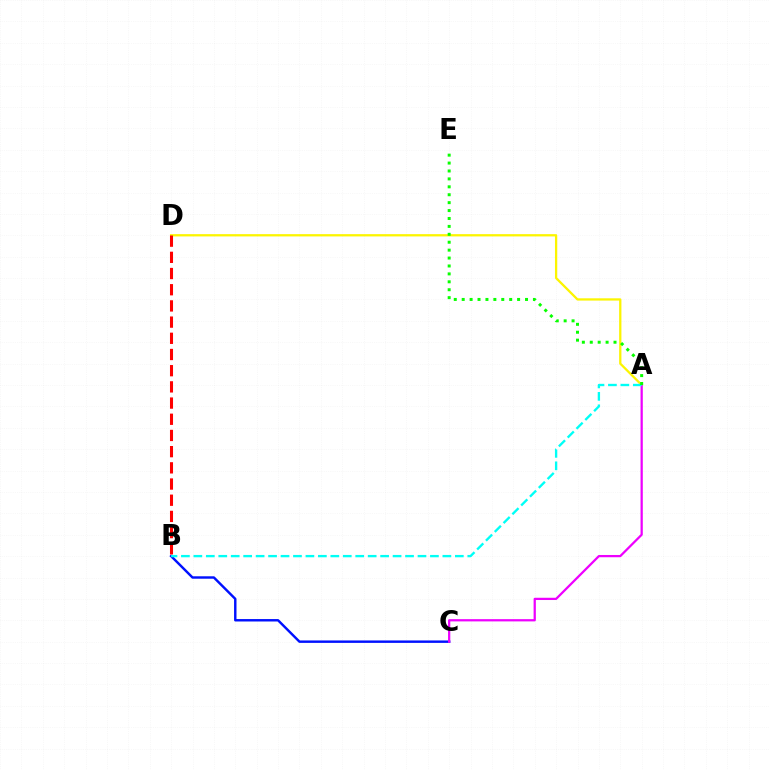{('A', 'D'): [{'color': '#fcf500', 'line_style': 'solid', 'thickness': 1.64}], ('B', 'C'): [{'color': '#0010ff', 'line_style': 'solid', 'thickness': 1.75}], ('A', 'C'): [{'color': '#ee00ff', 'line_style': 'solid', 'thickness': 1.62}], ('A', 'B'): [{'color': '#00fff6', 'line_style': 'dashed', 'thickness': 1.69}], ('A', 'E'): [{'color': '#08ff00', 'line_style': 'dotted', 'thickness': 2.15}], ('B', 'D'): [{'color': '#ff0000', 'line_style': 'dashed', 'thickness': 2.2}]}